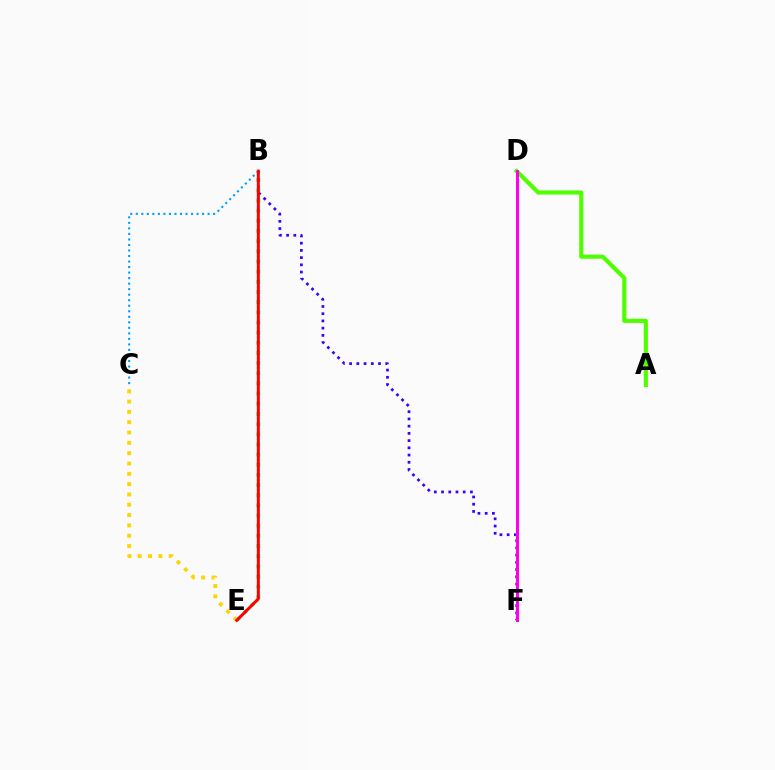{('B', 'C'): [{'color': '#009eff', 'line_style': 'dotted', 'thickness': 1.5}], ('A', 'D'): [{'color': '#4fff00', 'line_style': 'solid', 'thickness': 2.98}], ('B', 'E'): [{'color': '#00ff86', 'line_style': 'dotted', 'thickness': 2.76}, {'color': '#ff0000', 'line_style': 'solid', 'thickness': 2.16}], ('C', 'E'): [{'color': '#ffd500', 'line_style': 'dotted', 'thickness': 2.8}], ('B', 'F'): [{'color': '#3700ff', 'line_style': 'dotted', 'thickness': 1.96}], ('D', 'F'): [{'color': '#ff00ed', 'line_style': 'solid', 'thickness': 2.14}]}